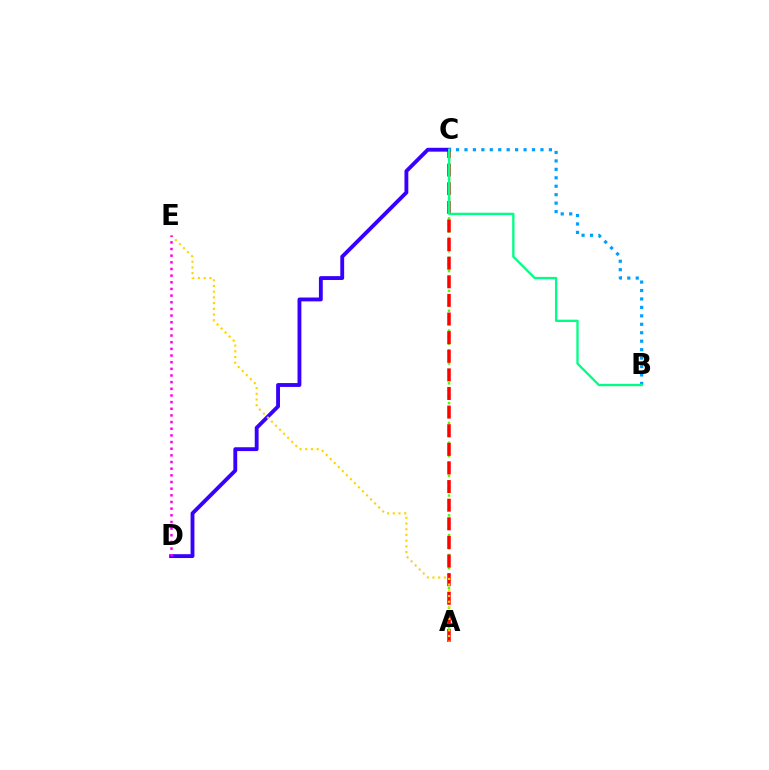{('A', 'C'): [{'color': '#4fff00', 'line_style': 'dotted', 'thickness': 1.79}, {'color': '#ff0000', 'line_style': 'dashed', 'thickness': 2.53}], ('C', 'D'): [{'color': '#3700ff', 'line_style': 'solid', 'thickness': 2.77}], ('A', 'E'): [{'color': '#ffd500', 'line_style': 'dotted', 'thickness': 1.55}], ('D', 'E'): [{'color': '#ff00ed', 'line_style': 'dotted', 'thickness': 1.81}], ('B', 'C'): [{'color': '#009eff', 'line_style': 'dotted', 'thickness': 2.29}, {'color': '#00ff86', 'line_style': 'solid', 'thickness': 1.67}]}